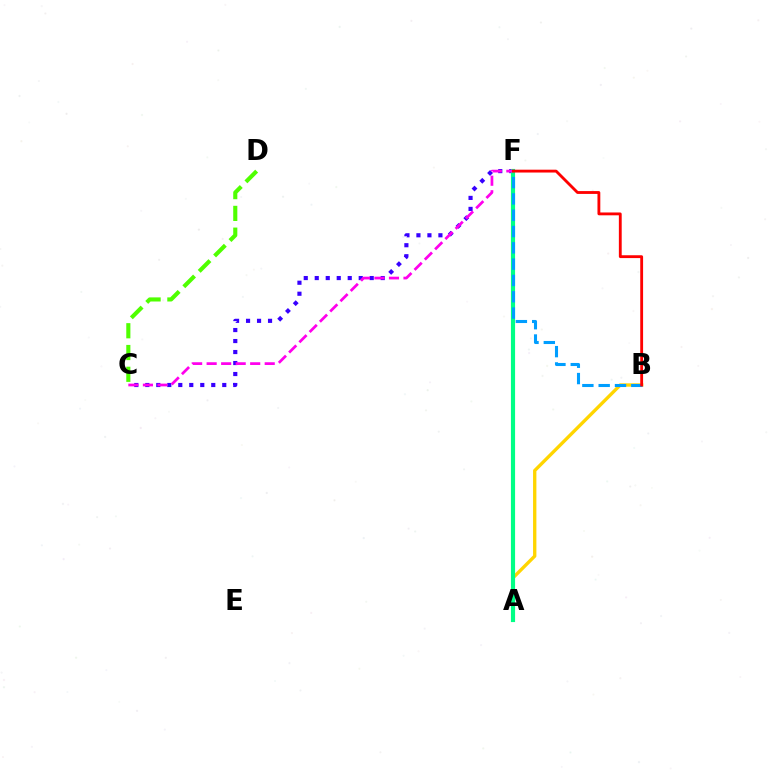{('A', 'B'): [{'color': '#ffd500', 'line_style': 'solid', 'thickness': 2.4}], ('C', 'F'): [{'color': '#3700ff', 'line_style': 'dotted', 'thickness': 2.99}, {'color': '#ff00ed', 'line_style': 'dashed', 'thickness': 1.97}], ('A', 'F'): [{'color': '#00ff86', 'line_style': 'solid', 'thickness': 2.99}], ('B', 'F'): [{'color': '#009eff', 'line_style': 'dashed', 'thickness': 2.22}, {'color': '#ff0000', 'line_style': 'solid', 'thickness': 2.04}], ('C', 'D'): [{'color': '#4fff00', 'line_style': 'dashed', 'thickness': 2.96}]}